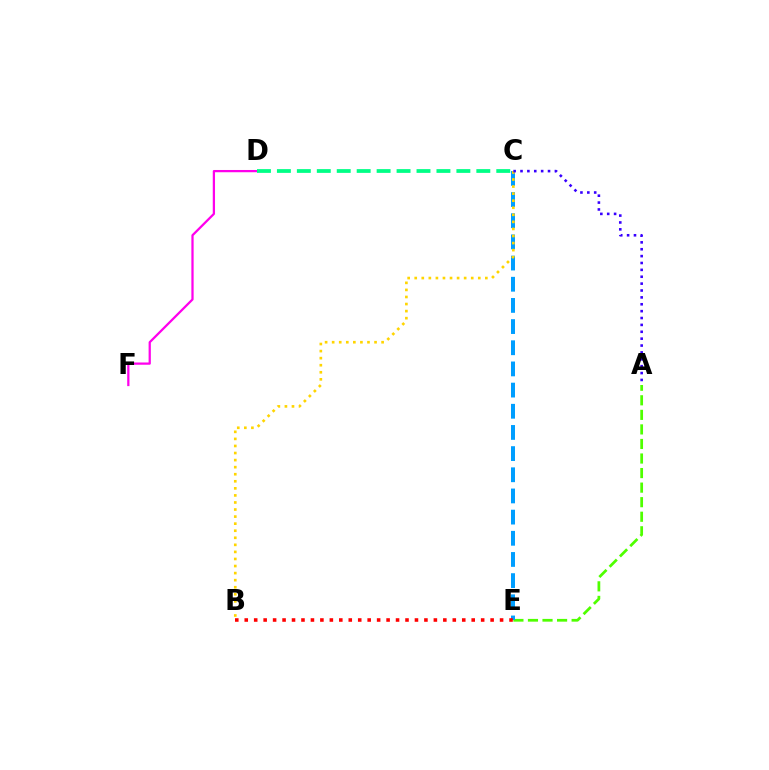{('D', 'F'): [{'color': '#ff00ed', 'line_style': 'solid', 'thickness': 1.62}], ('A', 'E'): [{'color': '#4fff00', 'line_style': 'dashed', 'thickness': 1.98}], ('C', 'E'): [{'color': '#009eff', 'line_style': 'dashed', 'thickness': 2.88}], ('B', 'E'): [{'color': '#ff0000', 'line_style': 'dotted', 'thickness': 2.57}], ('B', 'C'): [{'color': '#ffd500', 'line_style': 'dotted', 'thickness': 1.92}], ('A', 'C'): [{'color': '#3700ff', 'line_style': 'dotted', 'thickness': 1.87}], ('C', 'D'): [{'color': '#00ff86', 'line_style': 'dashed', 'thickness': 2.71}]}